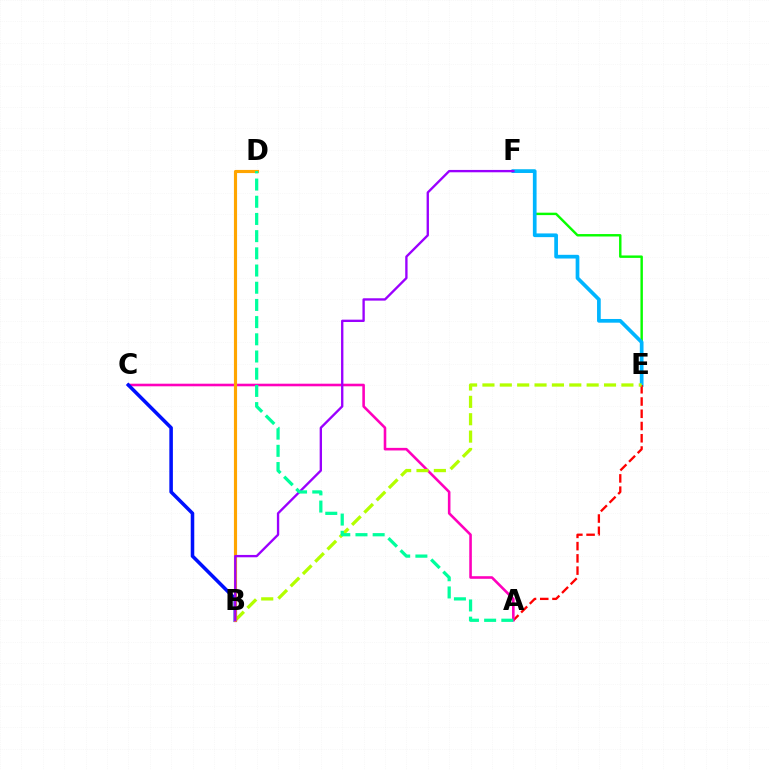{('E', 'F'): [{'color': '#08ff00', 'line_style': 'solid', 'thickness': 1.75}, {'color': '#00b5ff', 'line_style': 'solid', 'thickness': 2.67}], ('A', 'E'): [{'color': '#ff0000', 'line_style': 'dashed', 'thickness': 1.66}], ('A', 'C'): [{'color': '#ff00bd', 'line_style': 'solid', 'thickness': 1.87}], ('B', 'E'): [{'color': '#b3ff00', 'line_style': 'dashed', 'thickness': 2.36}], ('B', 'C'): [{'color': '#0010ff', 'line_style': 'solid', 'thickness': 2.55}], ('B', 'D'): [{'color': '#ffa500', 'line_style': 'solid', 'thickness': 2.26}], ('B', 'F'): [{'color': '#9b00ff', 'line_style': 'solid', 'thickness': 1.69}], ('A', 'D'): [{'color': '#00ff9d', 'line_style': 'dashed', 'thickness': 2.34}]}